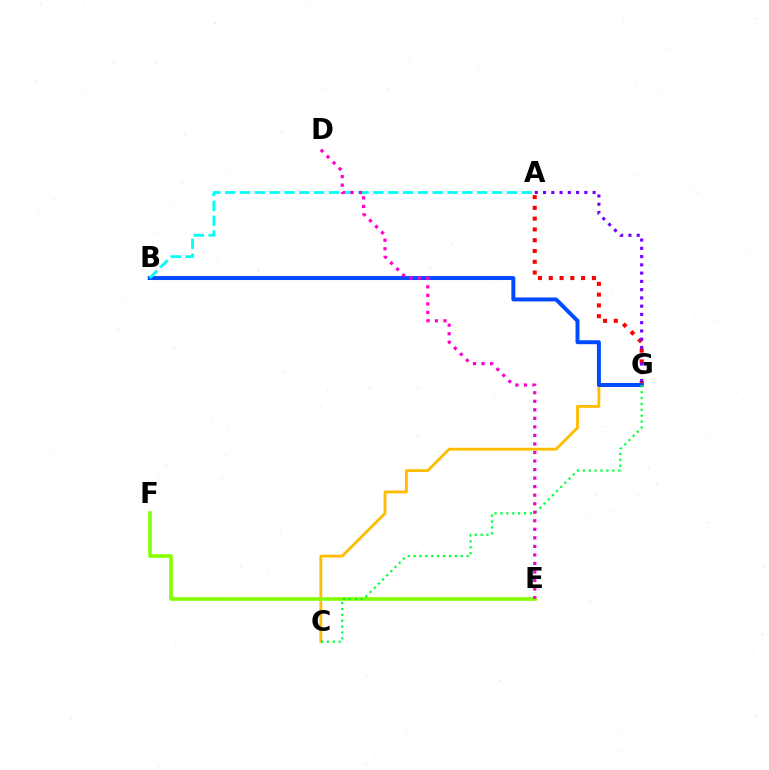{('A', 'G'): [{'color': '#ff0000', 'line_style': 'dotted', 'thickness': 2.93}, {'color': '#7200ff', 'line_style': 'dotted', 'thickness': 2.24}], ('C', 'G'): [{'color': '#ffbd00', 'line_style': 'solid', 'thickness': 2.04}, {'color': '#00ff39', 'line_style': 'dotted', 'thickness': 1.6}], ('B', 'G'): [{'color': '#004bff', 'line_style': 'solid', 'thickness': 2.85}], ('A', 'B'): [{'color': '#00fff6', 'line_style': 'dashed', 'thickness': 2.01}], ('E', 'F'): [{'color': '#84ff00', 'line_style': 'solid', 'thickness': 2.59}], ('D', 'E'): [{'color': '#ff00cf', 'line_style': 'dotted', 'thickness': 2.32}]}